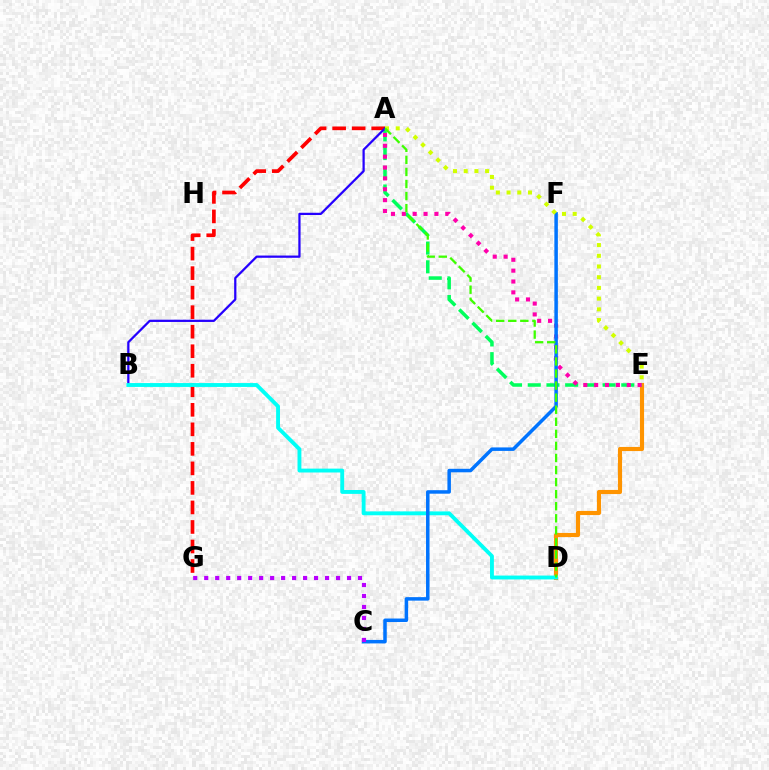{('D', 'E'): [{'color': '#ff9400', 'line_style': 'solid', 'thickness': 2.98}], ('A', 'E'): [{'color': '#00ff5c', 'line_style': 'dashed', 'thickness': 2.54}, {'color': '#ff00ac', 'line_style': 'dotted', 'thickness': 2.95}, {'color': '#d1ff00', 'line_style': 'dotted', 'thickness': 2.91}], ('A', 'G'): [{'color': '#ff0000', 'line_style': 'dashed', 'thickness': 2.65}], ('A', 'B'): [{'color': '#2500ff', 'line_style': 'solid', 'thickness': 1.62}], ('B', 'D'): [{'color': '#00fff6', 'line_style': 'solid', 'thickness': 2.78}], ('C', 'F'): [{'color': '#0074ff', 'line_style': 'solid', 'thickness': 2.52}], ('C', 'G'): [{'color': '#b900ff', 'line_style': 'dotted', 'thickness': 2.98}], ('A', 'D'): [{'color': '#3dff00', 'line_style': 'dashed', 'thickness': 1.64}]}